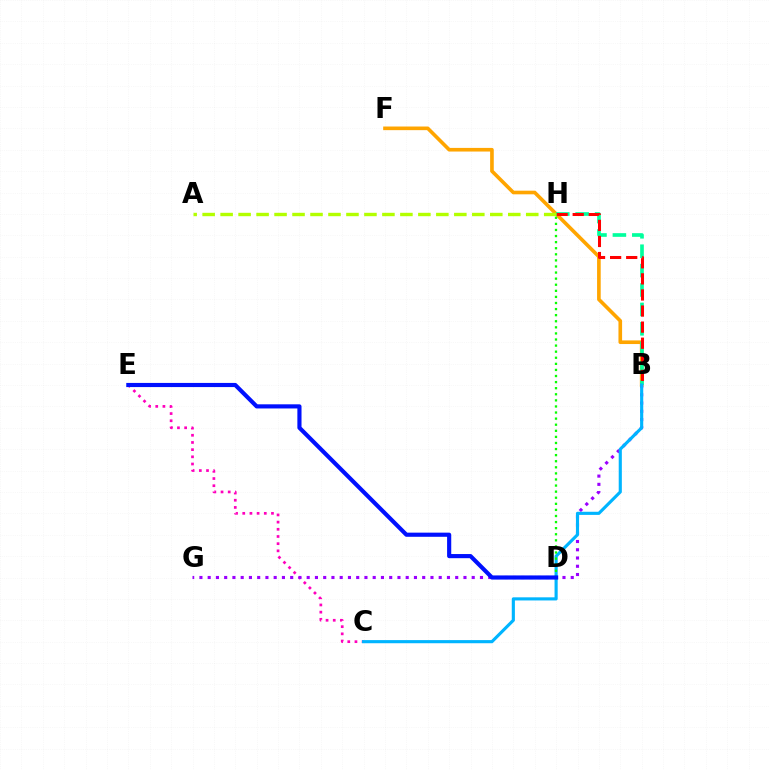{('B', 'F'): [{'color': '#ffa500', 'line_style': 'solid', 'thickness': 2.62}], ('C', 'E'): [{'color': '#ff00bd', 'line_style': 'dotted', 'thickness': 1.95}], ('B', 'G'): [{'color': '#9b00ff', 'line_style': 'dotted', 'thickness': 2.24}], ('B', 'H'): [{'color': '#00ff9d', 'line_style': 'dashed', 'thickness': 2.64}, {'color': '#ff0000', 'line_style': 'dashed', 'thickness': 2.19}], ('B', 'C'): [{'color': '#00b5ff', 'line_style': 'solid', 'thickness': 2.25}], ('D', 'H'): [{'color': '#08ff00', 'line_style': 'dotted', 'thickness': 1.65}], ('D', 'E'): [{'color': '#0010ff', 'line_style': 'solid', 'thickness': 2.98}], ('A', 'H'): [{'color': '#b3ff00', 'line_style': 'dashed', 'thickness': 2.44}]}